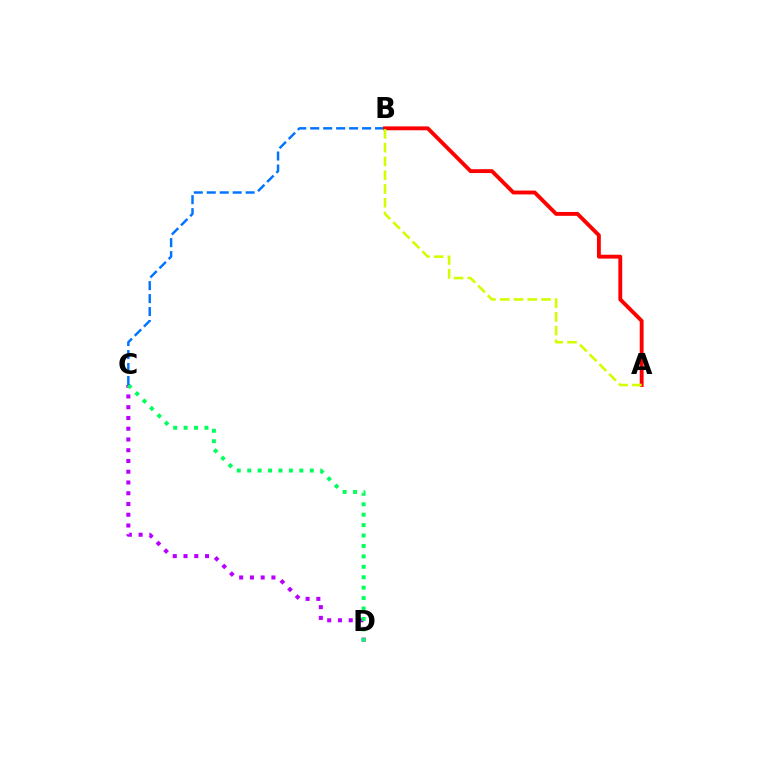{('C', 'D'): [{'color': '#b900ff', 'line_style': 'dotted', 'thickness': 2.92}, {'color': '#00ff5c', 'line_style': 'dotted', 'thickness': 2.83}], ('B', 'C'): [{'color': '#0074ff', 'line_style': 'dashed', 'thickness': 1.76}], ('A', 'B'): [{'color': '#ff0000', 'line_style': 'solid', 'thickness': 2.78}, {'color': '#d1ff00', 'line_style': 'dashed', 'thickness': 1.87}]}